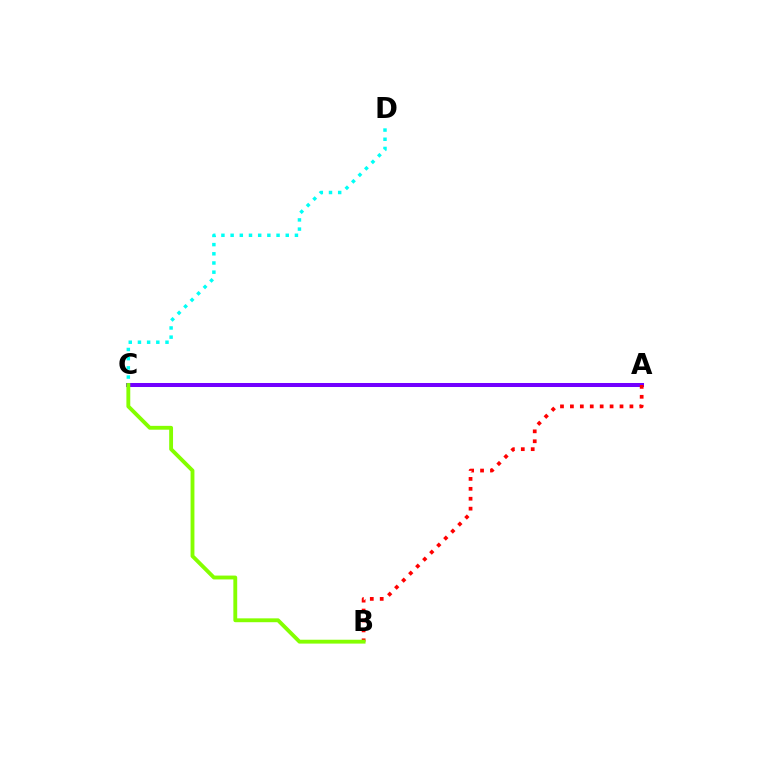{('C', 'D'): [{'color': '#00fff6', 'line_style': 'dotted', 'thickness': 2.5}], ('A', 'C'): [{'color': '#7200ff', 'line_style': 'solid', 'thickness': 2.89}], ('A', 'B'): [{'color': '#ff0000', 'line_style': 'dotted', 'thickness': 2.7}], ('B', 'C'): [{'color': '#84ff00', 'line_style': 'solid', 'thickness': 2.77}]}